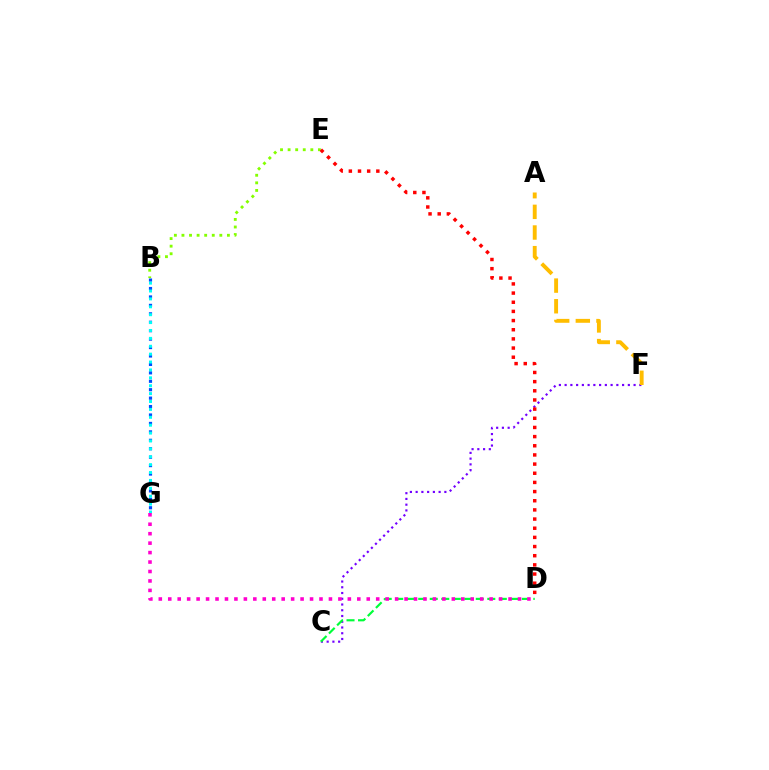{('C', 'F'): [{'color': '#7200ff', 'line_style': 'dotted', 'thickness': 1.56}], ('B', 'G'): [{'color': '#004bff', 'line_style': 'dotted', 'thickness': 2.29}, {'color': '#00fff6', 'line_style': 'dotted', 'thickness': 2.14}], ('A', 'F'): [{'color': '#ffbd00', 'line_style': 'dashed', 'thickness': 2.81}], ('B', 'E'): [{'color': '#84ff00', 'line_style': 'dotted', 'thickness': 2.06}], ('C', 'D'): [{'color': '#00ff39', 'line_style': 'dashed', 'thickness': 1.56}], ('D', 'G'): [{'color': '#ff00cf', 'line_style': 'dotted', 'thickness': 2.57}], ('D', 'E'): [{'color': '#ff0000', 'line_style': 'dotted', 'thickness': 2.49}]}